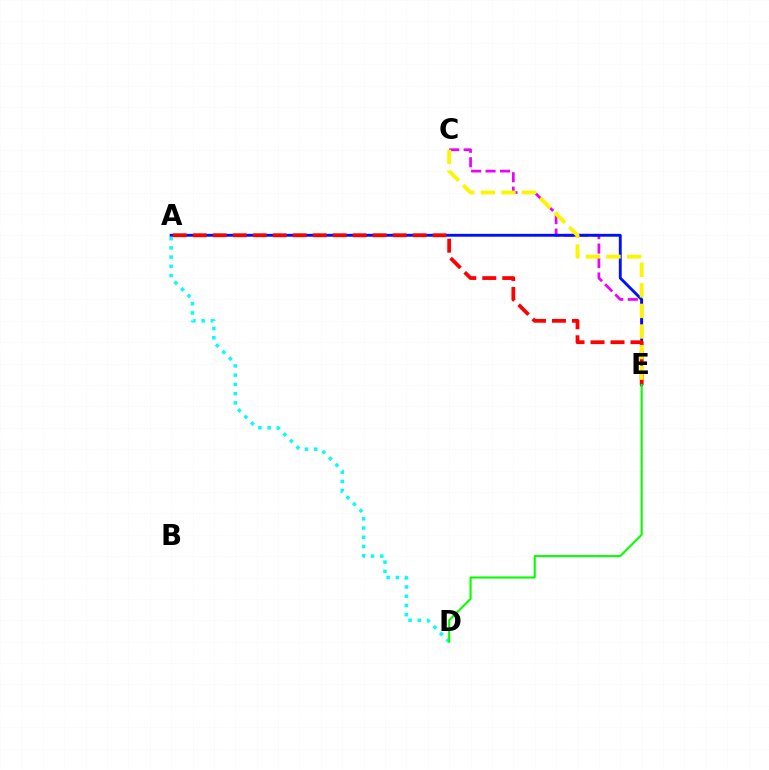{('C', 'E'): [{'color': '#ee00ff', 'line_style': 'dashed', 'thickness': 1.96}, {'color': '#fcf500', 'line_style': 'dashed', 'thickness': 2.8}], ('A', 'E'): [{'color': '#0010ff', 'line_style': 'solid', 'thickness': 2.07}, {'color': '#ff0000', 'line_style': 'dashed', 'thickness': 2.72}], ('A', 'D'): [{'color': '#00fff6', 'line_style': 'dotted', 'thickness': 2.51}], ('D', 'E'): [{'color': '#08ff00', 'line_style': 'solid', 'thickness': 1.52}]}